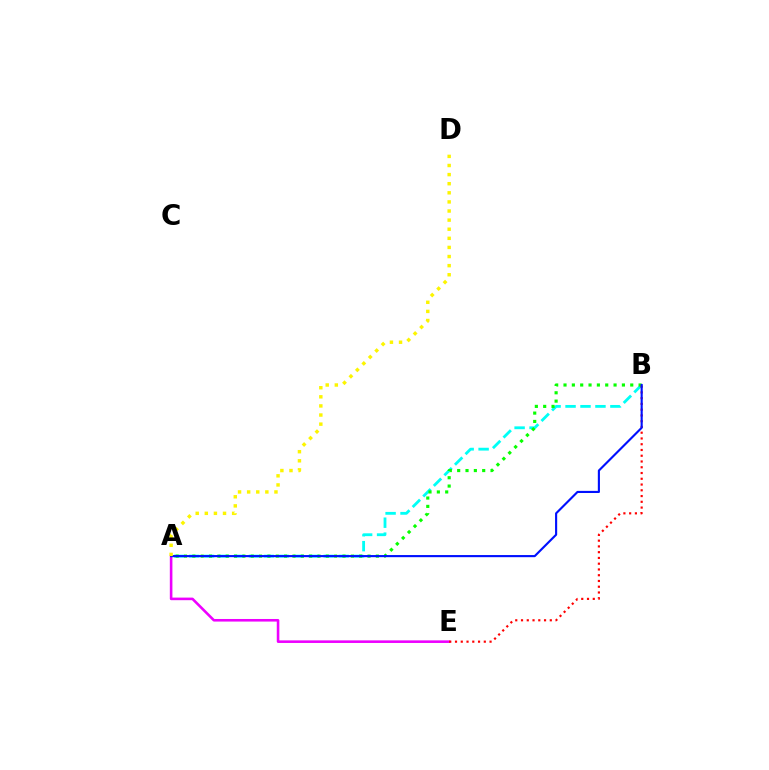{('A', 'E'): [{'color': '#ee00ff', 'line_style': 'solid', 'thickness': 1.86}], ('A', 'B'): [{'color': '#00fff6', 'line_style': 'dashed', 'thickness': 2.03}, {'color': '#08ff00', 'line_style': 'dotted', 'thickness': 2.27}, {'color': '#0010ff', 'line_style': 'solid', 'thickness': 1.53}], ('B', 'E'): [{'color': '#ff0000', 'line_style': 'dotted', 'thickness': 1.56}], ('A', 'D'): [{'color': '#fcf500', 'line_style': 'dotted', 'thickness': 2.47}]}